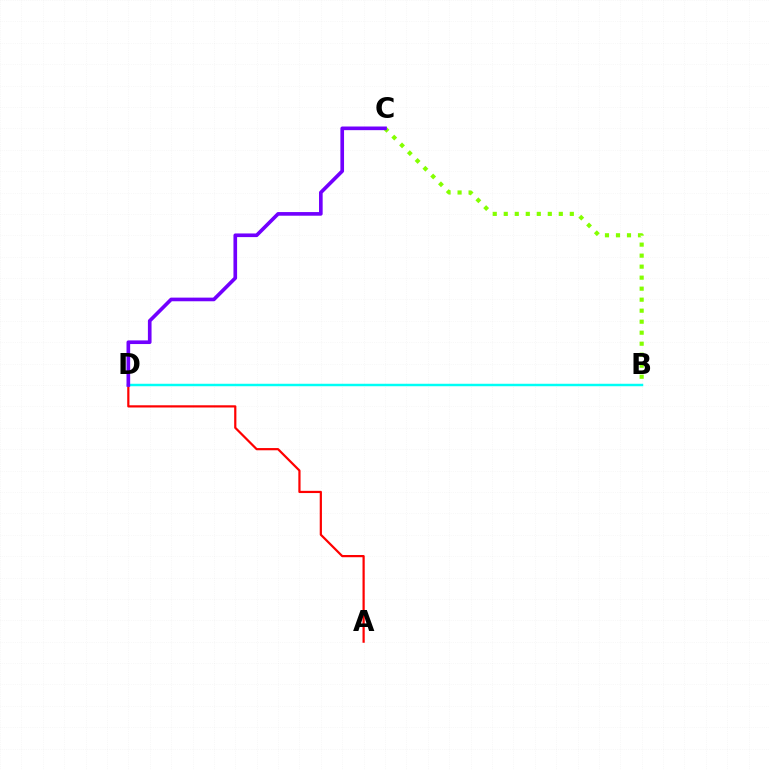{('A', 'D'): [{'color': '#ff0000', 'line_style': 'solid', 'thickness': 1.59}], ('B', 'D'): [{'color': '#00fff6', 'line_style': 'solid', 'thickness': 1.77}], ('B', 'C'): [{'color': '#84ff00', 'line_style': 'dotted', 'thickness': 2.99}], ('C', 'D'): [{'color': '#7200ff', 'line_style': 'solid', 'thickness': 2.63}]}